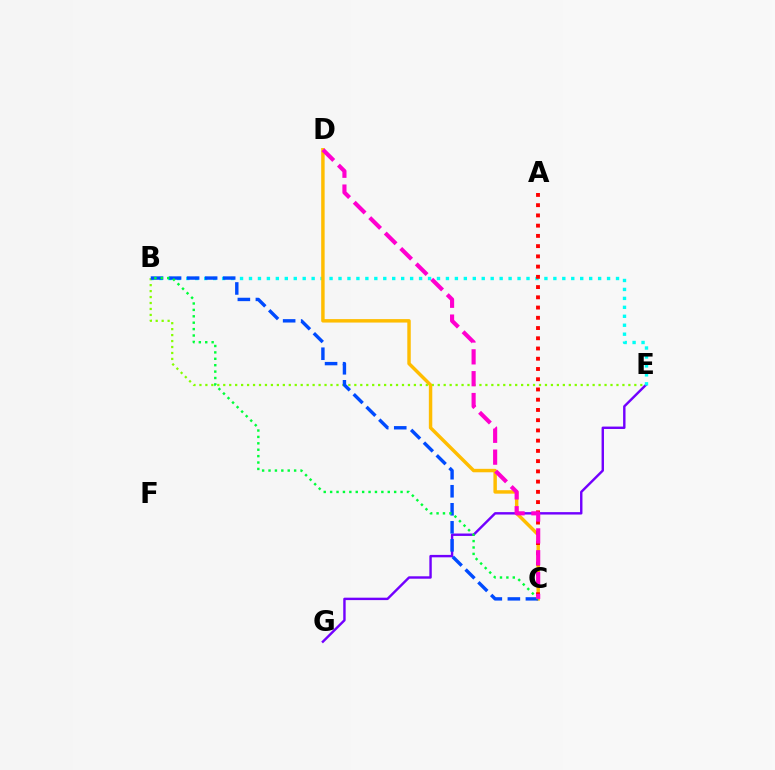{('B', 'E'): [{'color': '#84ff00', 'line_style': 'dotted', 'thickness': 1.62}, {'color': '#00fff6', 'line_style': 'dotted', 'thickness': 2.43}], ('E', 'G'): [{'color': '#7200ff', 'line_style': 'solid', 'thickness': 1.74}], ('C', 'D'): [{'color': '#ffbd00', 'line_style': 'solid', 'thickness': 2.48}, {'color': '#ff00cf', 'line_style': 'dashed', 'thickness': 2.97}], ('A', 'C'): [{'color': '#ff0000', 'line_style': 'dotted', 'thickness': 2.78}], ('B', 'C'): [{'color': '#004bff', 'line_style': 'dashed', 'thickness': 2.45}, {'color': '#00ff39', 'line_style': 'dotted', 'thickness': 1.74}]}